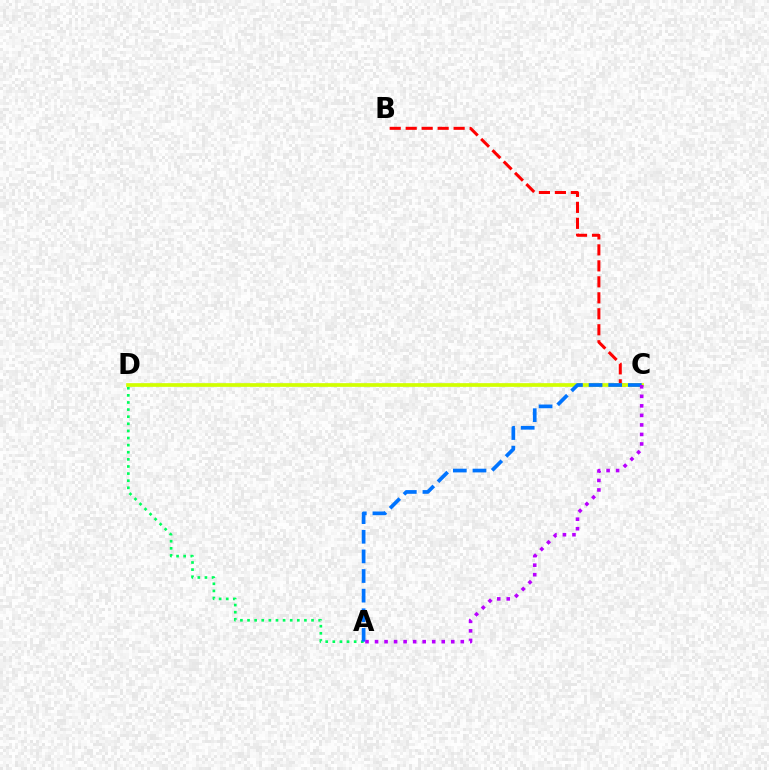{('A', 'D'): [{'color': '#00ff5c', 'line_style': 'dotted', 'thickness': 1.93}], ('B', 'C'): [{'color': '#ff0000', 'line_style': 'dashed', 'thickness': 2.17}], ('C', 'D'): [{'color': '#d1ff00', 'line_style': 'solid', 'thickness': 2.66}], ('A', 'C'): [{'color': '#0074ff', 'line_style': 'dashed', 'thickness': 2.67}, {'color': '#b900ff', 'line_style': 'dotted', 'thickness': 2.59}]}